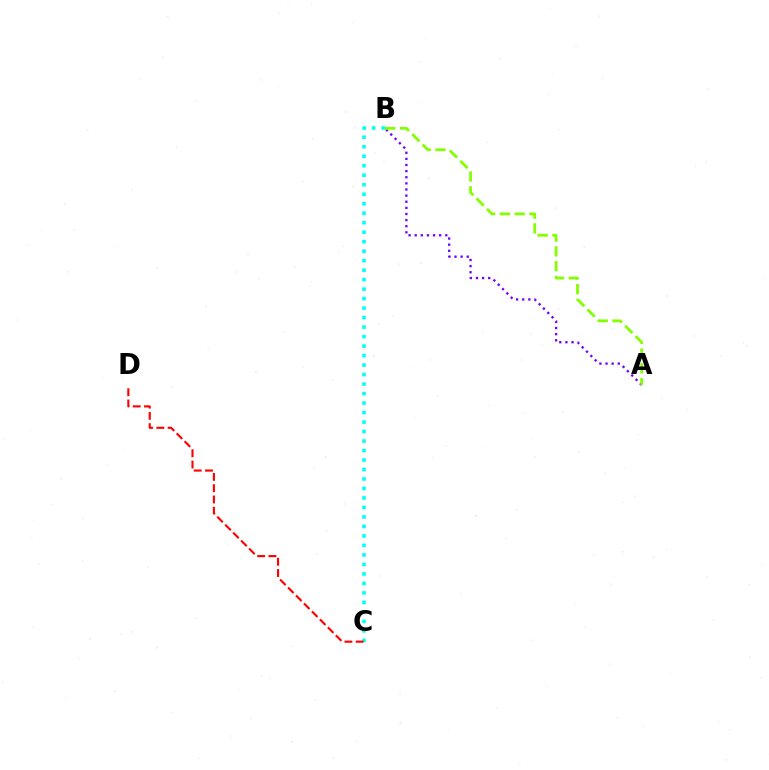{('B', 'C'): [{'color': '#00fff6', 'line_style': 'dotted', 'thickness': 2.58}], ('A', 'B'): [{'color': '#7200ff', 'line_style': 'dotted', 'thickness': 1.66}, {'color': '#84ff00', 'line_style': 'dashed', 'thickness': 2.01}], ('C', 'D'): [{'color': '#ff0000', 'line_style': 'dashed', 'thickness': 1.53}]}